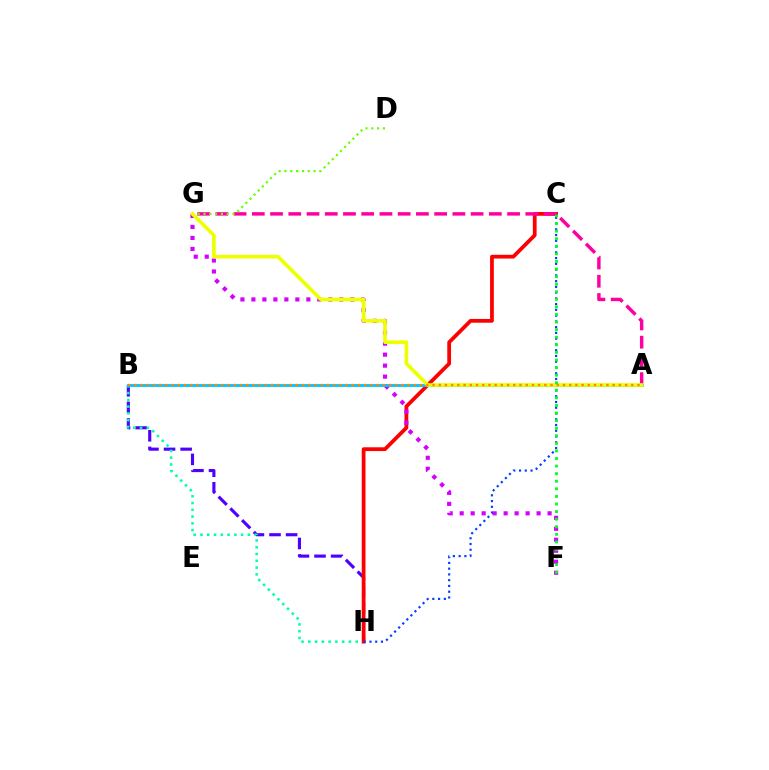{('B', 'H'): [{'color': '#4f00ff', 'line_style': 'dashed', 'thickness': 2.25}, {'color': '#00ffaf', 'line_style': 'dotted', 'thickness': 1.84}], ('C', 'H'): [{'color': '#ff0000', 'line_style': 'solid', 'thickness': 2.71}, {'color': '#003fff', 'line_style': 'dotted', 'thickness': 1.56}], ('F', 'G'): [{'color': '#d600ff', 'line_style': 'dotted', 'thickness': 2.99}], ('A', 'G'): [{'color': '#ff00a0', 'line_style': 'dashed', 'thickness': 2.48}, {'color': '#eeff00', 'line_style': 'solid', 'thickness': 2.63}], ('D', 'G'): [{'color': '#66ff00', 'line_style': 'dotted', 'thickness': 1.58}], ('A', 'B'): [{'color': '#00c7ff', 'line_style': 'solid', 'thickness': 2.07}, {'color': '#ff8800', 'line_style': 'dotted', 'thickness': 1.69}], ('C', 'F'): [{'color': '#00ff27', 'line_style': 'dotted', 'thickness': 2.06}]}